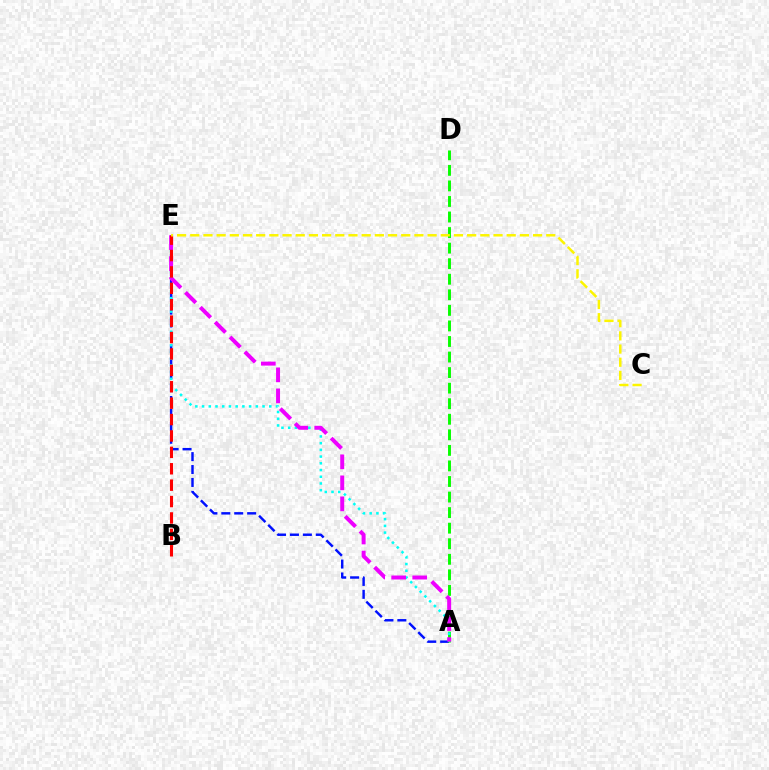{('A', 'E'): [{'color': '#0010ff', 'line_style': 'dashed', 'thickness': 1.75}, {'color': '#00fff6', 'line_style': 'dotted', 'thickness': 1.83}, {'color': '#ee00ff', 'line_style': 'dashed', 'thickness': 2.85}], ('A', 'D'): [{'color': '#08ff00', 'line_style': 'dashed', 'thickness': 2.11}], ('B', 'E'): [{'color': '#ff0000', 'line_style': 'dashed', 'thickness': 2.23}], ('C', 'E'): [{'color': '#fcf500', 'line_style': 'dashed', 'thickness': 1.79}]}